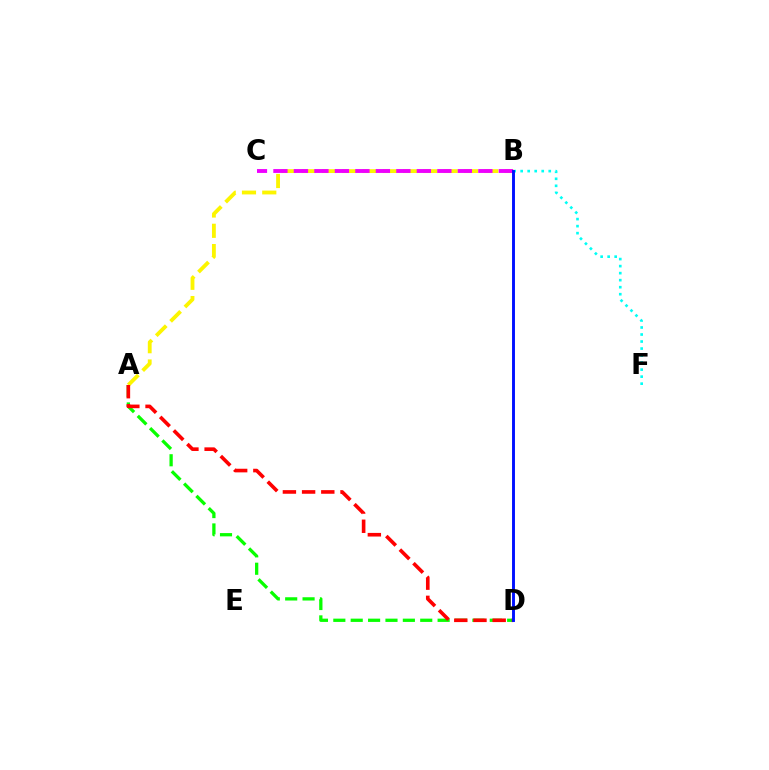{('A', 'D'): [{'color': '#08ff00', 'line_style': 'dashed', 'thickness': 2.36}, {'color': '#ff0000', 'line_style': 'dashed', 'thickness': 2.61}], ('B', 'F'): [{'color': '#00fff6', 'line_style': 'dotted', 'thickness': 1.91}], ('A', 'B'): [{'color': '#fcf500', 'line_style': 'dashed', 'thickness': 2.76}], ('B', 'C'): [{'color': '#ee00ff', 'line_style': 'dashed', 'thickness': 2.78}], ('B', 'D'): [{'color': '#0010ff', 'line_style': 'solid', 'thickness': 2.1}]}